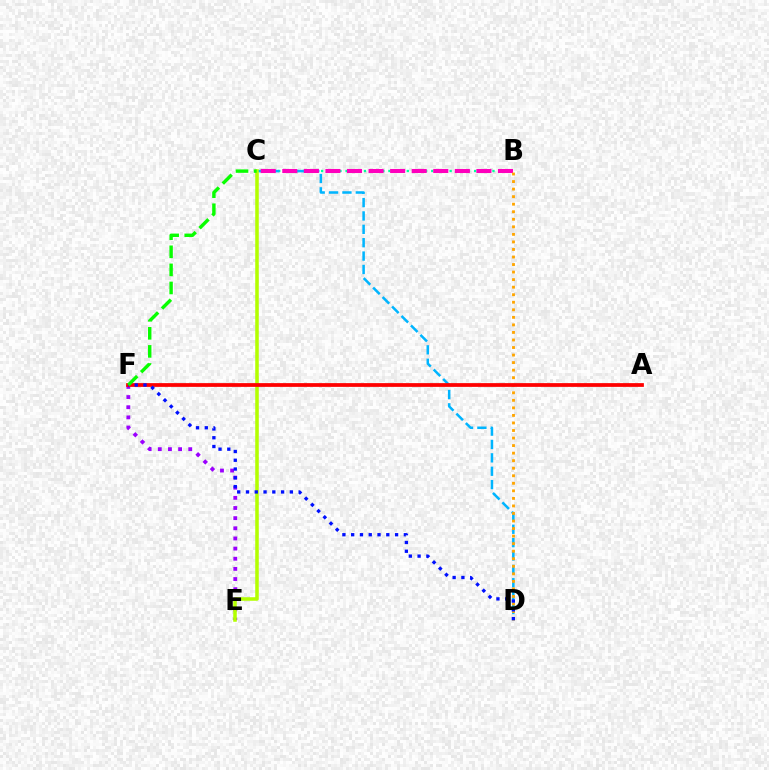{('B', 'C'): [{'color': '#00ff9d', 'line_style': 'dotted', 'thickness': 1.66}, {'color': '#ff00bd', 'line_style': 'dashed', 'thickness': 2.93}], ('C', 'D'): [{'color': '#00b5ff', 'line_style': 'dashed', 'thickness': 1.82}], ('E', 'F'): [{'color': '#9b00ff', 'line_style': 'dotted', 'thickness': 2.76}], ('C', 'E'): [{'color': '#b3ff00', 'line_style': 'solid', 'thickness': 2.55}], ('B', 'D'): [{'color': '#ffa500', 'line_style': 'dotted', 'thickness': 2.05}], ('A', 'F'): [{'color': '#ff0000', 'line_style': 'solid', 'thickness': 2.7}], ('D', 'F'): [{'color': '#0010ff', 'line_style': 'dotted', 'thickness': 2.39}], ('C', 'F'): [{'color': '#08ff00', 'line_style': 'dashed', 'thickness': 2.46}]}